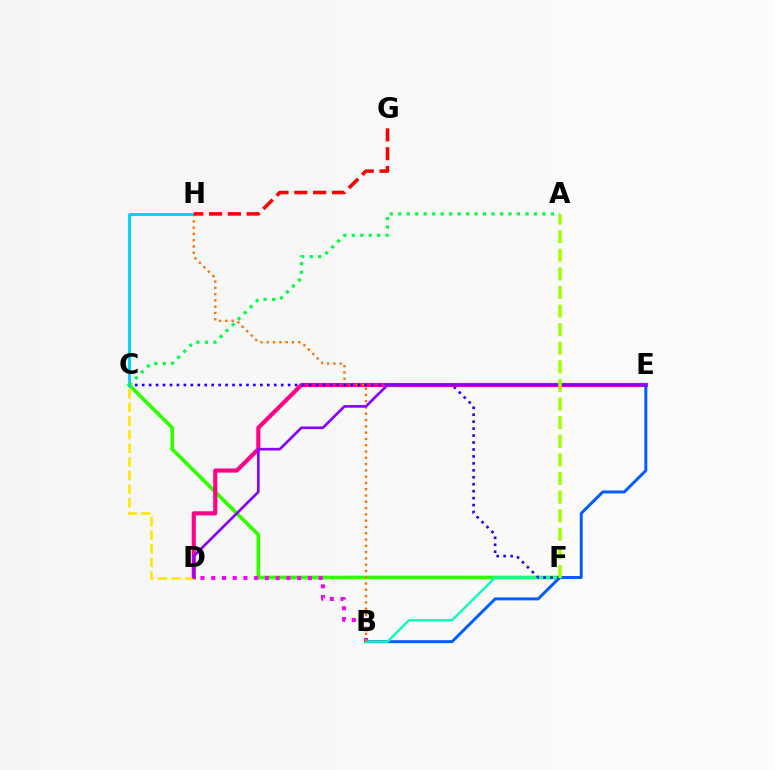{('C', 'F'): [{'color': '#31ff00', 'line_style': 'solid', 'thickness': 2.64}, {'color': '#1900ff', 'line_style': 'dotted', 'thickness': 1.89}], ('B', 'D'): [{'color': '#fa00f9', 'line_style': 'dotted', 'thickness': 2.92}], ('D', 'E'): [{'color': '#ff0088', 'line_style': 'solid', 'thickness': 2.97}, {'color': '#8a00ff', 'line_style': 'solid', 'thickness': 1.9}], ('B', 'E'): [{'color': '#005dff', 'line_style': 'solid', 'thickness': 2.14}], ('B', 'F'): [{'color': '#00ffbb', 'line_style': 'solid', 'thickness': 1.65}], ('B', 'H'): [{'color': '#ff7000', 'line_style': 'dotted', 'thickness': 1.71}], ('C', 'D'): [{'color': '#ffe600', 'line_style': 'dashed', 'thickness': 1.85}], ('C', 'H'): [{'color': '#00d3ff', 'line_style': 'solid', 'thickness': 2.08}], ('A', 'C'): [{'color': '#00ff45', 'line_style': 'dotted', 'thickness': 2.3}], ('G', 'H'): [{'color': '#ff0000', 'line_style': 'dashed', 'thickness': 2.56}], ('A', 'F'): [{'color': '#a2ff00', 'line_style': 'dashed', 'thickness': 2.53}]}